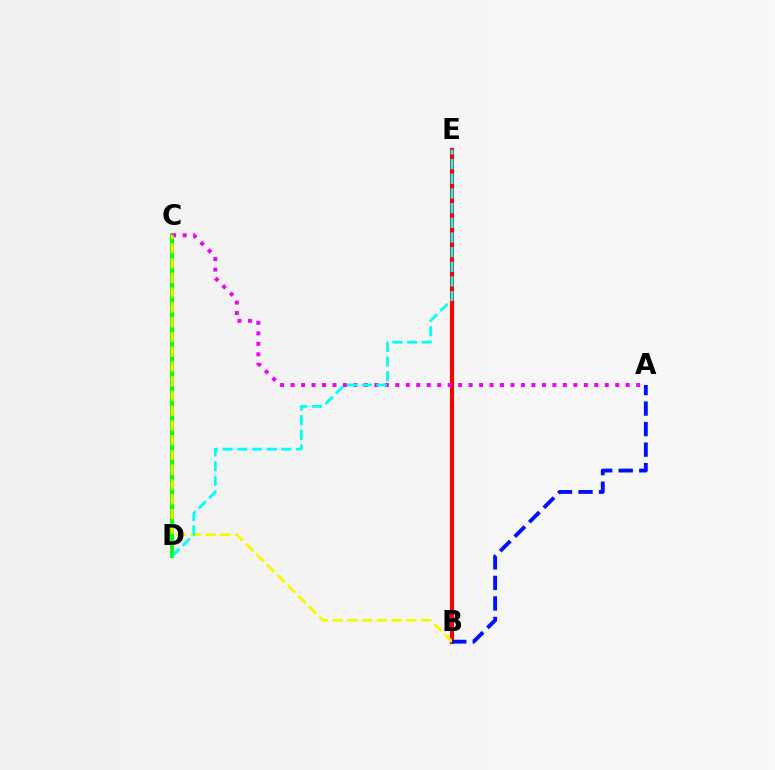{('C', 'D'): [{'color': '#08ff00', 'line_style': 'solid', 'thickness': 2.85}], ('B', 'E'): [{'color': '#ff0000', 'line_style': 'solid', 'thickness': 2.94}], ('A', 'C'): [{'color': '#ee00ff', 'line_style': 'dotted', 'thickness': 2.85}], ('B', 'C'): [{'color': '#fcf500', 'line_style': 'dashed', 'thickness': 2.01}], ('D', 'E'): [{'color': '#00fff6', 'line_style': 'dashed', 'thickness': 1.99}], ('A', 'B'): [{'color': '#0010ff', 'line_style': 'dashed', 'thickness': 2.79}]}